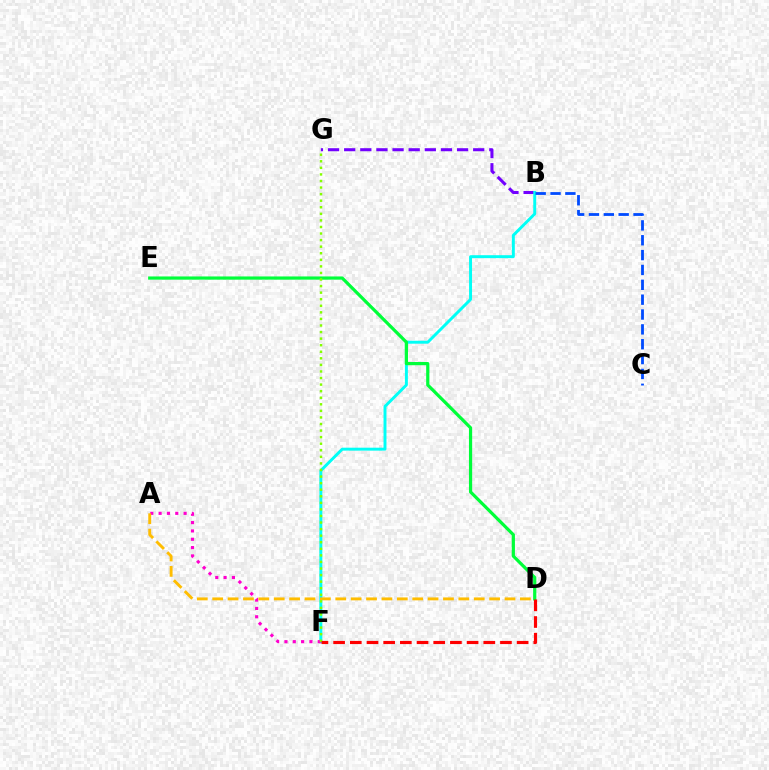{('B', 'G'): [{'color': '#7200ff', 'line_style': 'dashed', 'thickness': 2.19}], ('B', 'F'): [{'color': '#00fff6', 'line_style': 'solid', 'thickness': 2.12}], ('A', 'F'): [{'color': '#ff00cf', 'line_style': 'dotted', 'thickness': 2.26}], ('D', 'E'): [{'color': '#00ff39', 'line_style': 'solid', 'thickness': 2.31}], ('A', 'D'): [{'color': '#ffbd00', 'line_style': 'dashed', 'thickness': 2.09}], ('F', 'G'): [{'color': '#84ff00', 'line_style': 'dotted', 'thickness': 1.78}], ('D', 'F'): [{'color': '#ff0000', 'line_style': 'dashed', 'thickness': 2.27}], ('B', 'C'): [{'color': '#004bff', 'line_style': 'dashed', 'thickness': 2.02}]}